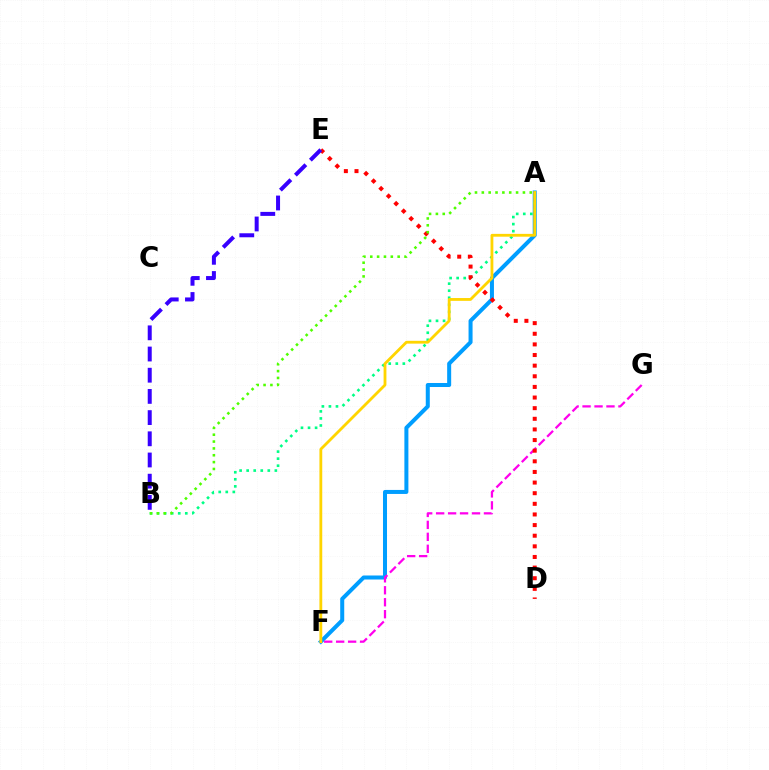{('A', 'F'): [{'color': '#009eff', 'line_style': 'solid', 'thickness': 2.89}, {'color': '#ffd500', 'line_style': 'solid', 'thickness': 2.03}], ('A', 'B'): [{'color': '#00ff86', 'line_style': 'dotted', 'thickness': 1.91}, {'color': '#4fff00', 'line_style': 'dotted', 'thickness': 1.86}], ('F', 'G'): [{'color': '#ff00ed', 'line_style': 'dashed', 'thickness': 1.62}], ('D', 'E'): [{'color': '#ff0000', 'line_style': 'dotted', 'thickness': 2.89}], ('B', 'E'): [{'color': '#3700ff', 'line_style': 'dashed', 'thickness': 2.88}]}